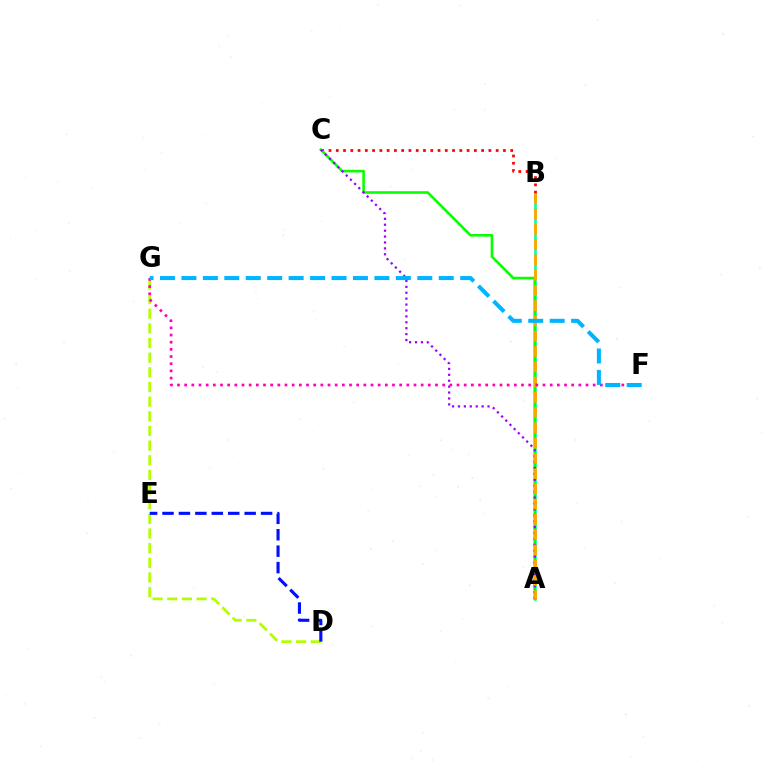{('D', 'G'): [{'color': '#b3ff00', 'line_style': 'dashed', 'thickness': 1.99}], ('A', 'B'): [{'color': '#00ff9d', 'line_style': 'solid', 'thickness': 1.84}, {'color': '#ffa500', 'line_style': 'dashed', 'thickness': 2.07}], ('B', 'C'): [{'color': '#ff0000', 'line_style': 'dotted', 'thickness': 1.97}], ('D', 'E'): [{'color': '#0010ff', 'line_style': 'dashed', 'thickness': 2.23}], ('A', 'C'): [{'color': '#08ff00', 'line_style': 'solid', 'thickness': 1.86}, {'color': '#9b00ff', 'line_style': 'dotted', 'thickness': 1.61}], ('F', 'G'): [{'color': '#ff00bd', 'line_style': 'dotted', 'thickness': 1.95}, {'color': '#00b5ff', 'line_style': 'dashed', 'thickness': 2.91}]}